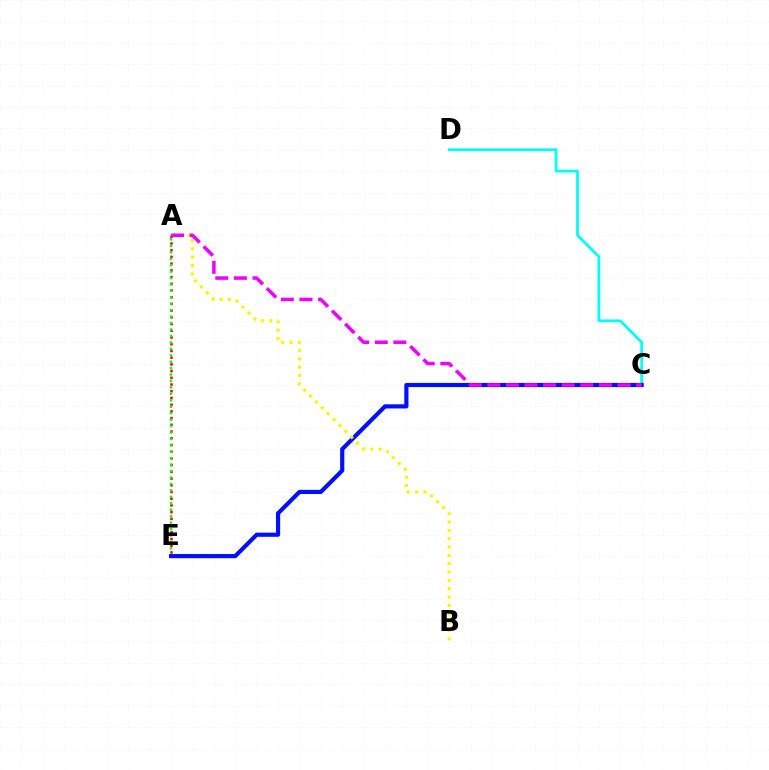{('C', 'D'): [{'color': '#00fff6', 'line_style': 'solid', 'thickness': 1.98}], ('A', 'E'): [{'color': '#ff0000', 'line_style': 'dotted', 'thickness': 1.82}, {'color': '#08ff00', 'line_style': 'dotted', 'thickness': 1.75}], ('C', 'E'): [{'color': '#0010ff', 'line_style': 'solid', 'thickness': 3.0}], ('A', 'B'): [{'color': '#fcf500', 'line_style': 'dotted', 'thickness': 2.27}], ('A', 'C'): [{'color': '#ee00ff', 'line_style': 'dashed', 'thickness': 2.53}]}